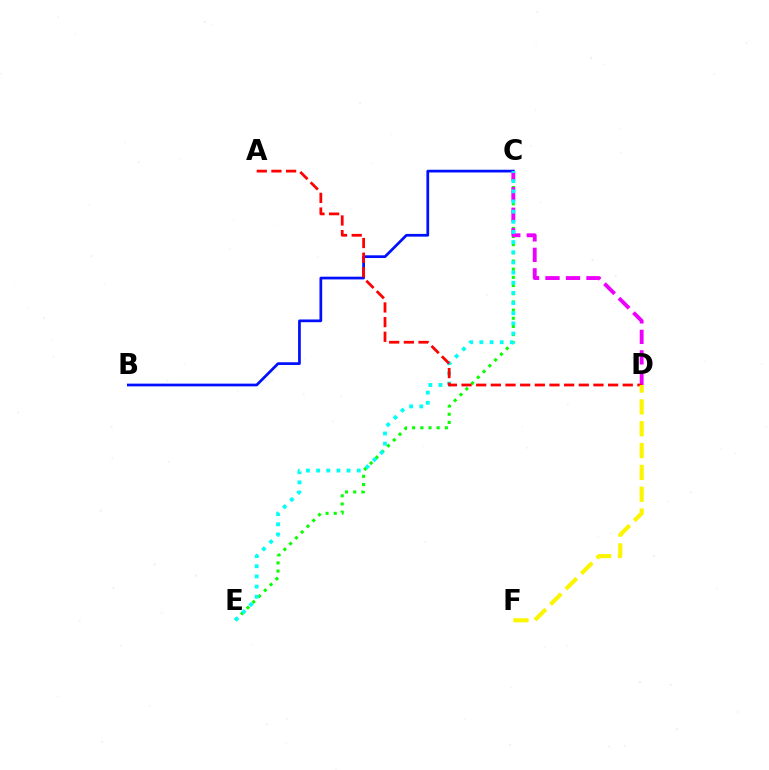{('C', 'E'): [{'color': '#08ff00', 'line_style': 'dotted', 'thickness': 2.22}, {'color': '#00fff6', 'line_style': 'dotted', 'thickness': 2.76}], ('C', 'D'): [{'color': '#ee00ff', 'line_style': 'dashed', 'thickness': 2.78}], ('B', 'C'): [{'color': '#0010ff', 'line_style': 'solid', 'thickness': 1.96}], ('A', 'D'): [{'color': '#ff0000', 'line_style': 'dashed', 'thickness': 1.99}], ('D', 'F'): [{'color': '#fcf500', 'line_style': 'dashed', 'thickness': 2.97}]}